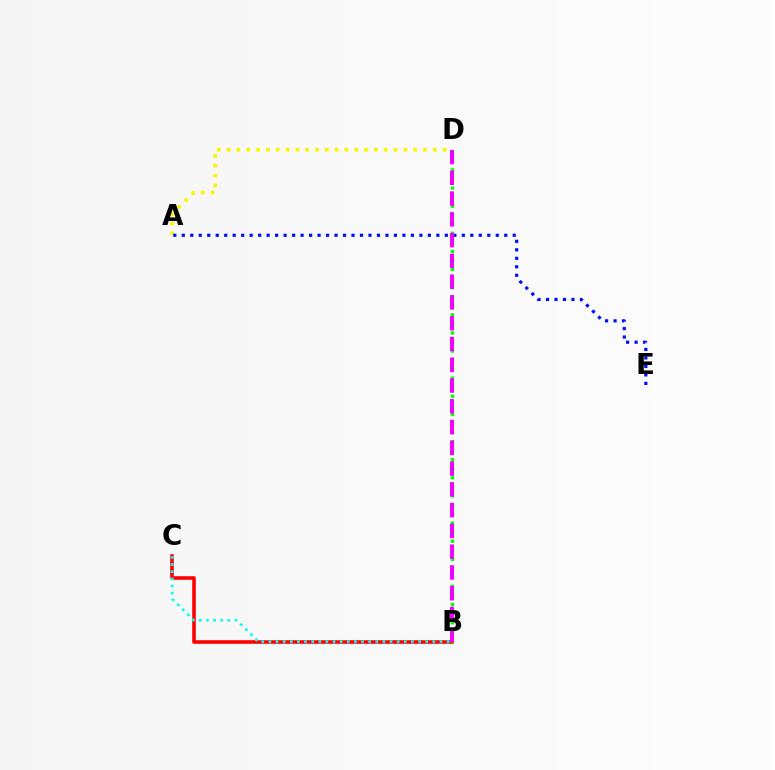{('A', 'D'): [{'color': '#fcf500', 'line_style': 'dotted', 'thickness': 2.67}], ('A', 'E'): [{'color': '#0010ff', 'line_style': 'dotted', 'thickness': 2.31}], ('B', 'C'): [{'color': '#ff0000', 'line_style': 'solid', 'thickness': 2.57}, {'color': '#00fff6', 'line_style': 'dotted', 'thickness': 1.94}], ('B', 'D'): [{'color': '#08ff00', 'line_style': 'dotted', 'thickness': 2.46}, {'color': '#ee00ff', 'line_style': 'dashed', 'thickness': 2.82}]}